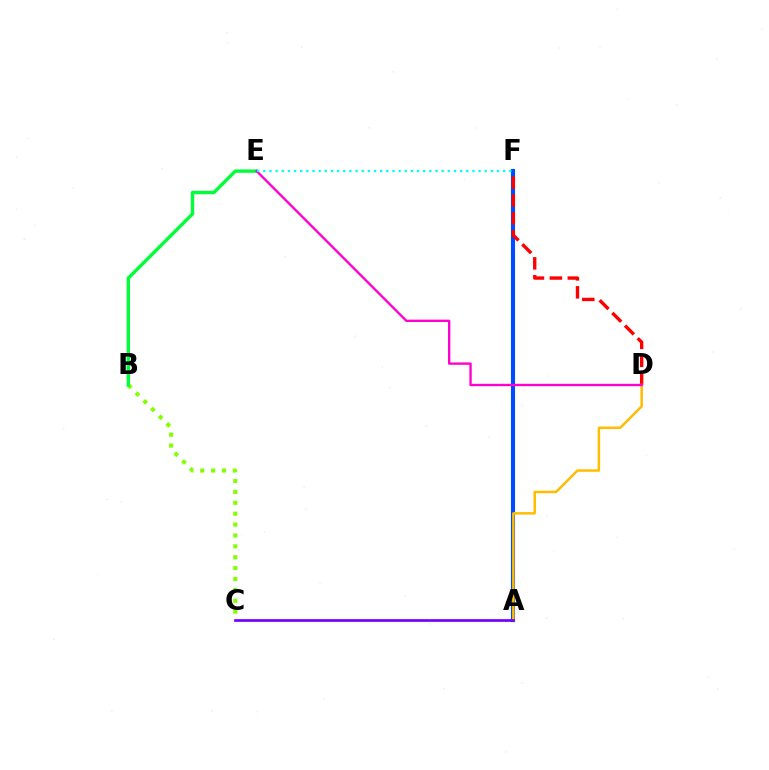{('B', 'C'): [{'color': '#84ff00', 'line_style': 'dotted', 'thickness': 2.96}], ('A', 'F'): [{'color': '#004bff', 'line_style': 'solid', 'thickness': 2.96}], ('D', 'F'): [{'color': '#ff0000', 'line_style': 'dashed', 'thickness': 2.44}], ('A', 'D'): [{'color': '#ffbd00', 'line_style': 'solid', 'thickness': 1.79}], ('B', 'E'): [{'color': '#00ff39', 'line_style': 'solid', 'thickness': 2.43}], ('D', 'E'): [{'color': '#ff00cf', 'line_style': 'solid', 'thickness': 1.7}], ('E', 'F'): [{'color': '#00fff6', 'line_style': 'dotted', 'thickness': 1.67}], ('A', 'C'): [{'color': '#7200ff', 'line_style': 'solid', 'thickness': 1.95}]}